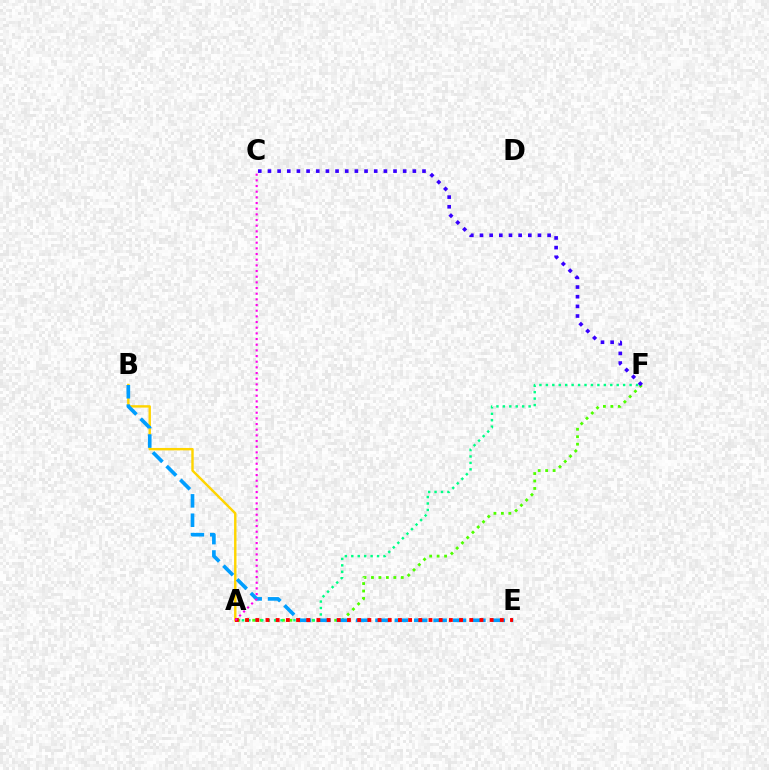{('A', 'F'): [{'color': '#4fff00', 'line_style': 'dotted', 'thickness': 2.02}, {'color': '#00ff86', 'line_style': 'dotted', 'thickness': 1.75}], ('A', 'B'): [{'color': '#ffd500', 'line_style': 'solid', 'thickness': 1.74}], ('B', 'E'): [{'color': '#009eff', 'line_style': 'dashed', 'thickness': 2.63}], ('A', 'E'): [{'color': '#ff0000', 'line_style': 'dotted', 'thickness': 2.77}], ('C', 'F'): [{'color': '#3700ff', 'line_style': 'dotted', 'thickness': 2.62}], ('A', 'C'): [{'color': '#ff00ed', 'line_style': 'dotted', 'thickness': 1.54}]}